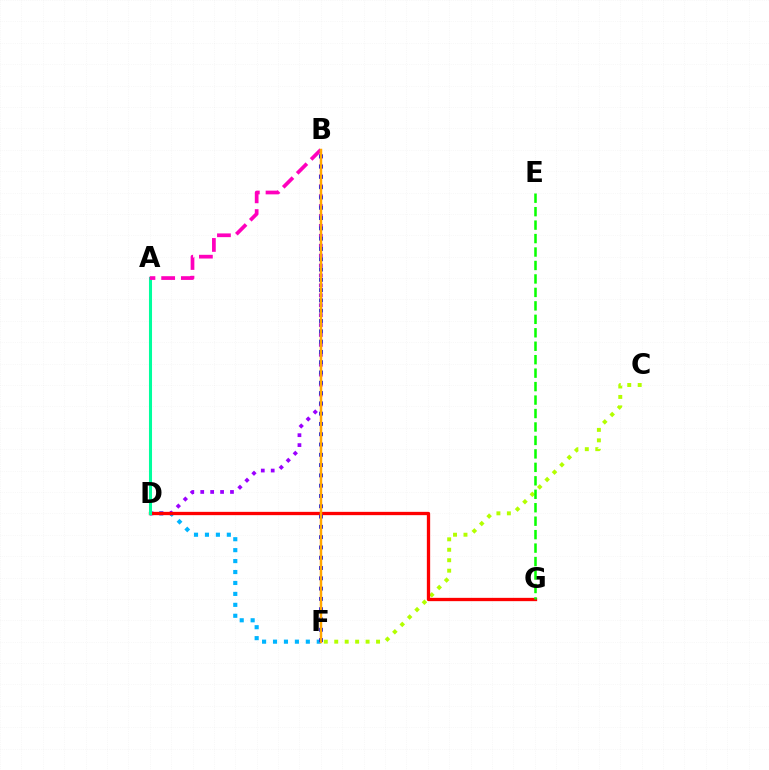{('C', 'F'): [{'color': '#b3ff00', 'line_style': 'dotted', 'thickness': 2.84}], ('D', 'F'): [{'color': '#00b5ff', 'line_style': 'dotted', 'thickness': 2.97}], ('B', 'D'): [{'color': '#9b00ff', 'line_style': 'dotted', 'thickness': 2.69}], ('D', 'G'): [{'color': '#ff0000', 'line_style': 'solid', 'thickness': 2.38}], ('B', 'F'): [{'color': '#0010ff', 'line_style': 'dotted', 'thickness': 2.8}, {'color': '#ffa500', 'line_style': 'solid', 'thickness': 1.79}], ('E', 'G'): [{'color': '#08ff00', 'line_style': 'dashed', 'thickness': 1.83}], ('A', 'D'): [{'color': '#00ff9d', 'line_style': 'solid', 'thickness': 2.2}], ('A', 'B'): [{'color': '#ff00bd', 'line_style': 'dashed', 'thickness': 2.68}]}